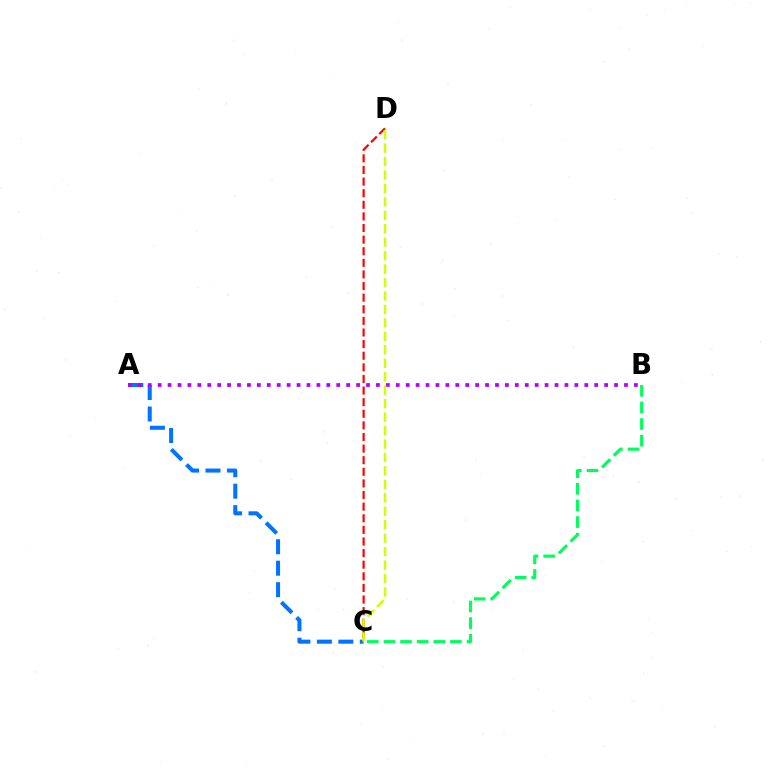{('A', 'C'): [{'color': '#0074ff', 'line_style': 'dashed', 'thickness': 2.91}], ('A', 'B'): [{'color': '#b900ff', 'line_style': 'dotted', 'thickness': 2.7}], ('C', 'D'): [{'color': '#ff0000', 'line_style': 'dashed', 'thickness': 1.58}, {'color': '#d1ff00', 'line_style': 'dashed', 'thickness': 1.83}], ('B', 'C'): [{'color': '#00ff5c', 'line_style': 'dashed', 'thickness': 2.26}]}